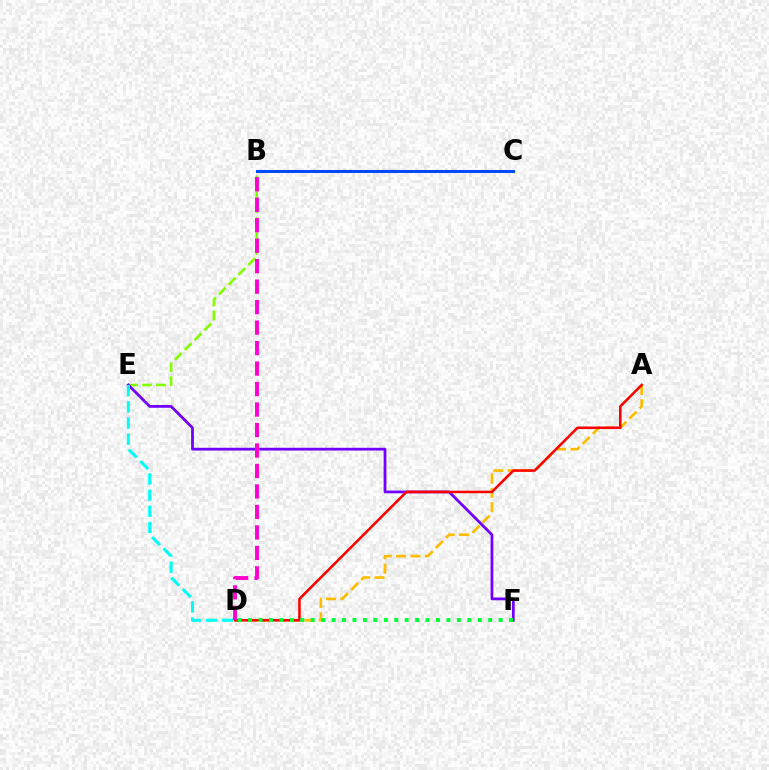{('B', 'E'): [{'color': '#84ff00', 'line_style': 'dashed', 'thickness': 1.89}], ('A', 'D'): [{'color': '#ffbd00', 'line_style': 'dashed', 'thickness': 1.95}, {'color': '#ff0000', 'line_style': 'solid', 'thickness': 1.83}], ('E', 'F'): [{'color': '#7200ff', 'line_style': 'solid', 'thickness': 1.99}], ('D', 'E'): [{'color': '#00fff6', 'line_style': 'dashed', 'thickness': 2.2}], ('B', 'D'): [{'color': '#ff00cf', 'line_style': 'dashed', 'thickness': 2.78}], ('B', 'C'): [{'color': '#004bff', 'line_style': 'solid', 'thickness': 2.18}], ('D', 'F'): [{'color': '#00ff39', 'line_style': 'dotted', 'thickness': 2.84}]}